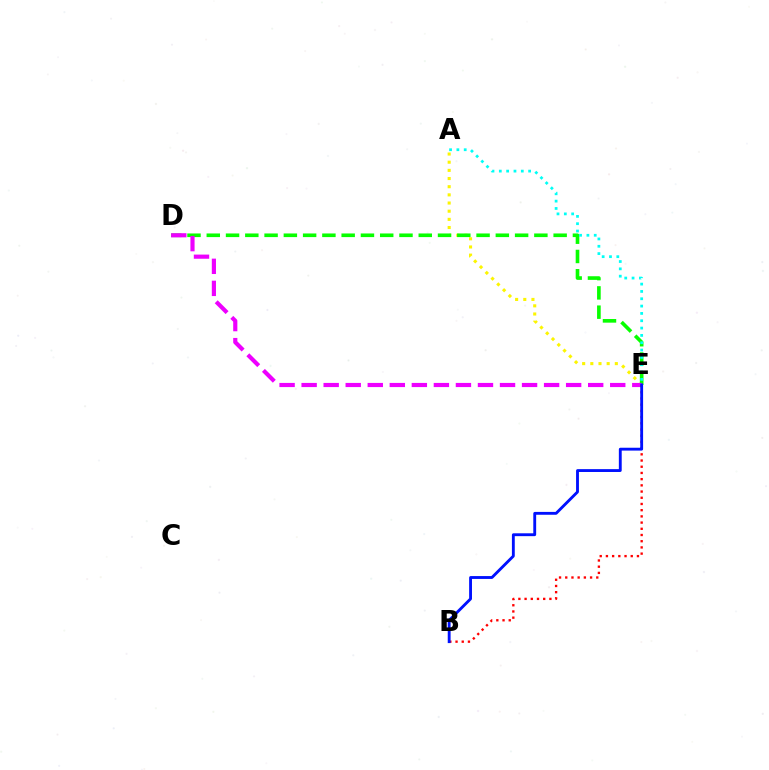{('A', 'E'): [{'color': '#fcf500', 'line_style': 'dotted', 'thickness': 2.22}, {'color': '#00fff6', 'line_style': 'dotted', 'thickness': 1.99}], ('D', 'E'): [{'color': '#08ff00', 'line_style': 'dashed', 'thickness': 2.62}, {'color': '#ee00ff', 'line_style': 'dashed', 'thickness': 2.99}], ('B', 'E'): [{'color': '#ff0000', 'line_style': 'dotted', 'thickness': 1.69}, {'color': '#0010ff', 'line_style': 'solid', 'thickness': 2.06}]}